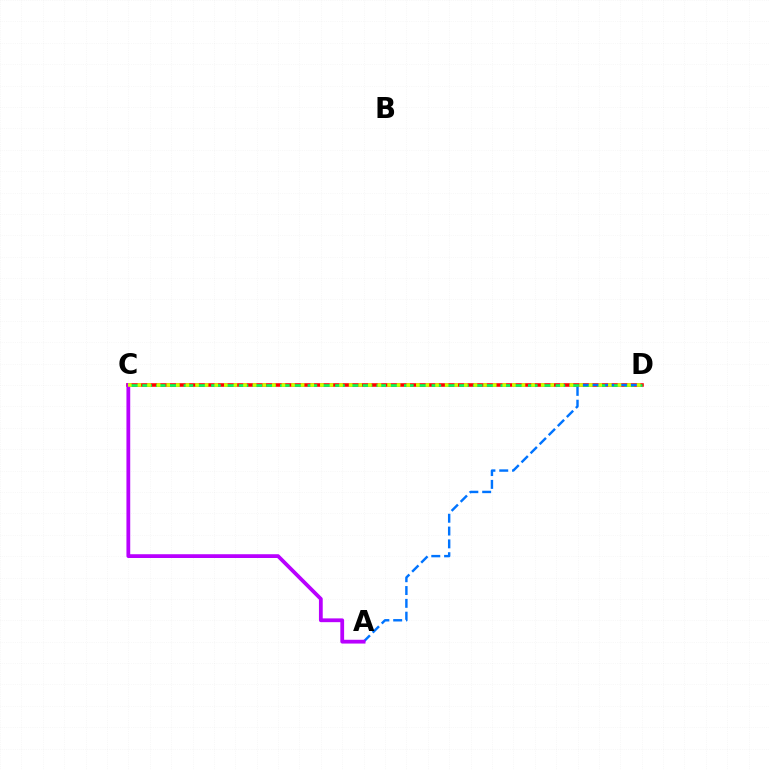{('C', 'D'): [{'color': '#ff0000', 'line_style': 'solid', 'thickness': 2.57}, {'color': '#00ff5c', 'line_style': 'dashed', 'thickness': 1.87}, {'color': '#d1ff00', 'line_style': 'dotted', 'thickness': 2.61}], ('A', 'D'): [{'color': '#0074ff', 'line_style': 'dashed', 'thickness': 1.74}], ('A', 'C'): [{'color': '#b900ff', 'line_style': 'solid', 'thickness': 2.72}]}